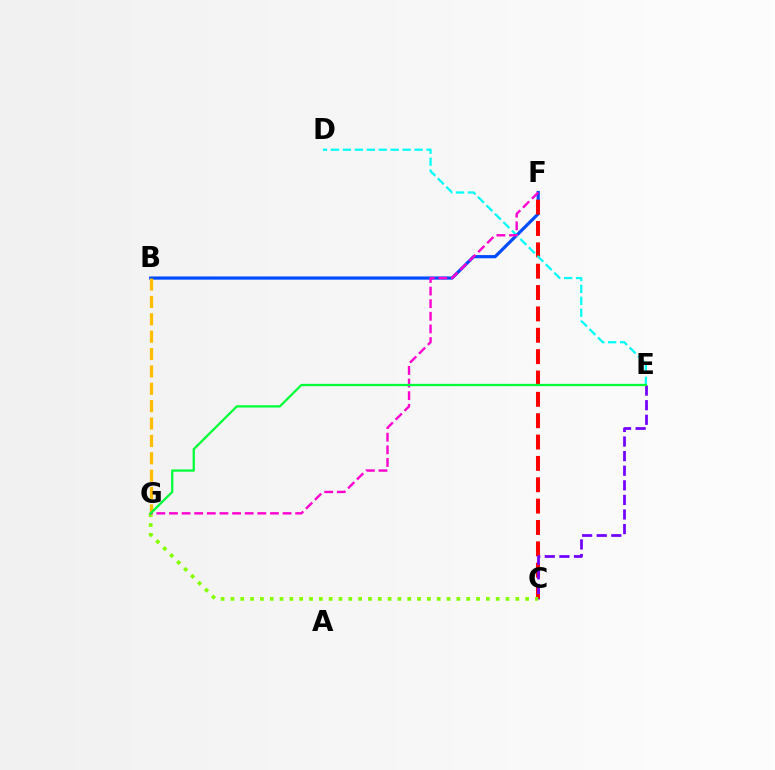{('B', 'F'): [{'color': '#004bff', 'line_style': 'solid', 'thickness': 2.29}], ('C', 'F'): [{'color': '#ff0000', 'line_style': 'dashed', 'thickness': 2.9}], ('C', 'E'): [{'color': '#7200ff', 'line_style': 'dashed', 'thickness': 1.98}], ('D', 'E'): [{'color': '#00fff6', 'line_style': 'dashed', 'thickness': 1.62}], ('B', 'G'): [{'color': '#ffbd00', 'line_style': 'dashed', 'thickness': 2.36}], ('C', 'G'): [{'color': '#84ff00', 'line_style': 'dotted', 'thickness': 2.67}], ('F', 'G'): [{'color': '#ff00cf', 'line_style': 'dashed', 'thickness': 1.71}], ('E', 'G'): [{'color': '#00ff39', 'line_style': 'solid', 'thickness': 1.64}]}